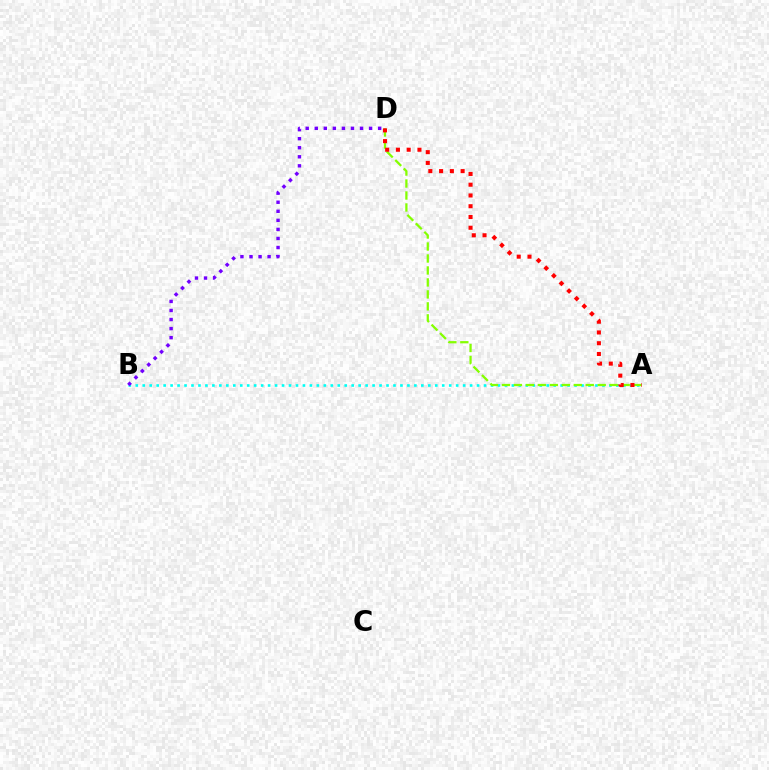{('A', 'B'): [{'color': '#00fff6', 'line_style': 'dotted', 'thickness': 1.89}], ('B', 'D'): [{'color': '#7200ff', 'line_style': 'dotted', 'thickness': 2.46}], ('A', 'D'): [{'color': '#84ff00', 'line_style': 'dashed', 'thickness': 1.63}, {'color': '#ff0000', 'line_style': 'dotted', 'thickness': 2.92}]}